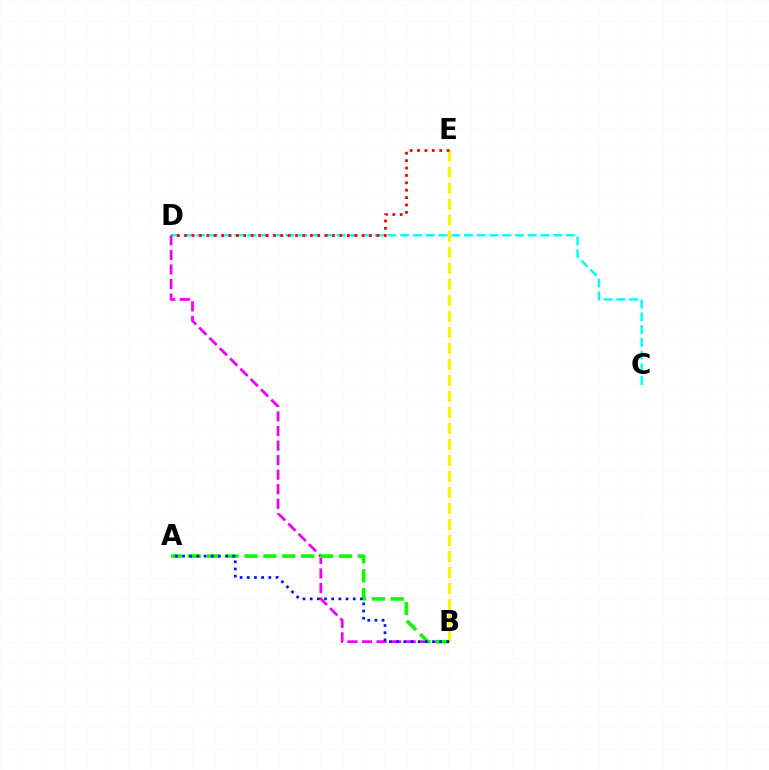{('B', 'D'): [{'color': '#ee00ff', 'line_style': 'dashed', 'thickness': 1.98}], ('C', 'D'): [{'color': '#00fff6', 'line_style': 'dashed', 'thickness': 1.73}], ('B', 'E'): [{'color': '#fcf500', 'line_style': 'dashed', 'thickness': 2.18}], ('D', 'E'): [{'color': '#ff0000', 'line_style': 'dotted', 'thickness': 2.01}], ('A', 'B'): [{'color': '#08ff00', 'line_style': 'dashed', 'thickness': 2.57}, {'color': '#0010ff', 'line_style': 'dotted', 'thickness': 1.95}]}